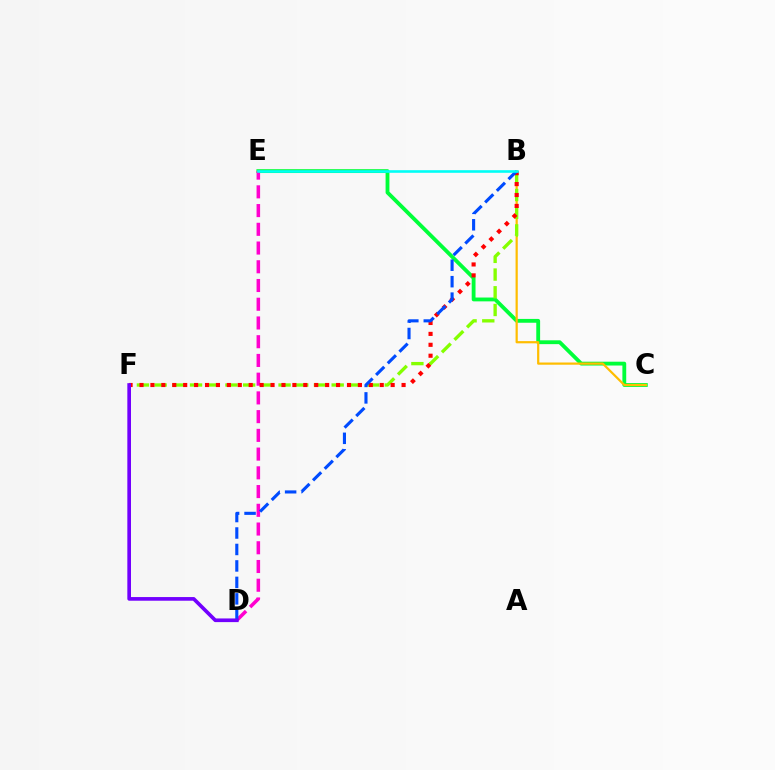{('C', 'E'): [{'color': '#00ff39', 'line_style': 'solid', 'thickness': 2.76}], ('B', 'C'): [{'color': '#ffbd00', 'line_style': 'solid', 'thickness': 1.59}], ('D', 'E'): [{'color': '#ff00cf', 'line_style': 'dashed', 'thickness': 2.54}], ('B', 'F'): [{'color': '#84ff00', 'line_style': 'dashed', 'thickness': 2.41}, {'color': '#ff0000', 'line_style': 'dotted', 'thickness': 2.97}], ('B', 'D'): [{'color': '#004bff', 'line_style': 'dashed', 'thickness': 2.24}], ('D', 'F'): [{'color': '#7200ff', 'line_style': 'solid', 'thickness': 2.64}], ('B', 'E'): [{'color': '#00fff6', 'line_style': 'solid', 'thickness': 1.87}]}